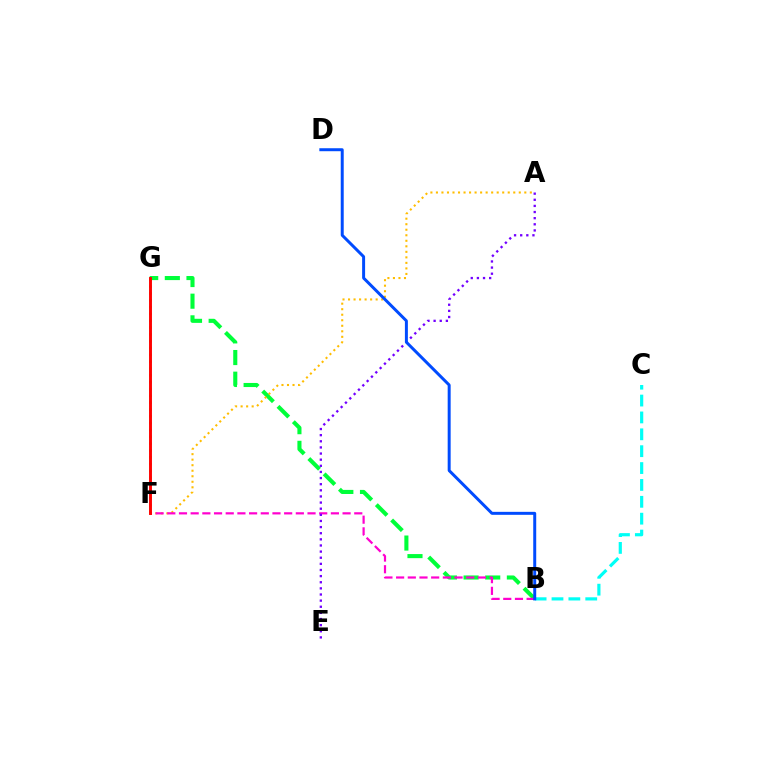{('B', 'G'): [{'color': '#00ff39', 'line_style': 'dashed', 'thickness': 2.94}], ('F', 'G'): [{'color': '#84ff00', 'line_style': 'dotted', 'thickness': 1.85}, {'color': '#ff0000', 'line_style': 'solid', 'thickness': 2.1}], ('A', 'F'): [{'color': '#ffbd00', 'line_style': 'dotted', 'thickness': 1.5}], ('B', 'F'): [{'color': '#ff00cf', 'line_style': 'dashed', 'thickness': 1.59}], ('A', 'E'): [{'color': '#7200ff', 'line_style': 'dotted', 'thickness': 1.67}], ('B', 'C'): [{'color': '#00fff6', 'line_style': 'dashed', 'thickness': 2.29}], ('B', 'D'): [{'color': '#004bff', 'line_style': 'solid', 'thickness': 2.14}]}